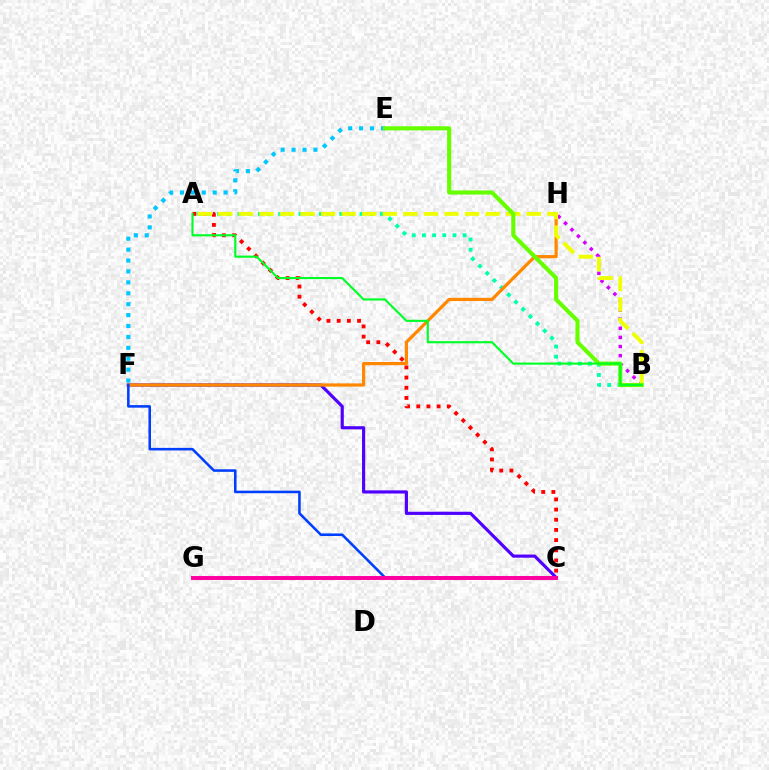{('E', 'F'): [{'color': '#00c7ff', 'line_style': 'dotted', 'thickness': 2.97}], ('A', 'C'): [{'color': '#ff0000', 'line_style': 'dotted', 'thickness': 2.76}], ('C', 'F'): [{'color': '#4f00ff', 'line_style': 'solid', 'thickness': 2.28}, {'color': '#003fff', 'line_style': 'solid', 'thickness': 1.84}], ('A', 'B'): [{'color': '#00ffaf', 'line_style': 'dotted', 'thickness': 2.76}, {'color': '#eeff00', 'line_style': 'dashed', 'thickness': 2.79}, {'color': '#00ff27', 'line_style': 'solid', 'thickness': 1.54}], ('B', 'H'): [{'color': '#d600ff', 'line_style': 'dotted', 'thickness': 2.48}], ('F', 'H'): [{'color': '#ff8800', 'line_style': 'solid', 'thickness': 2.31}], ('B', 'E'): [{'color': '#66ff00', 'line_style': 'solid', 'thickness': 2.97}], ('C', 'G'): [{'color': '#ff00a0', 'line_style': 'solid', 'thickness': 2.84}]}